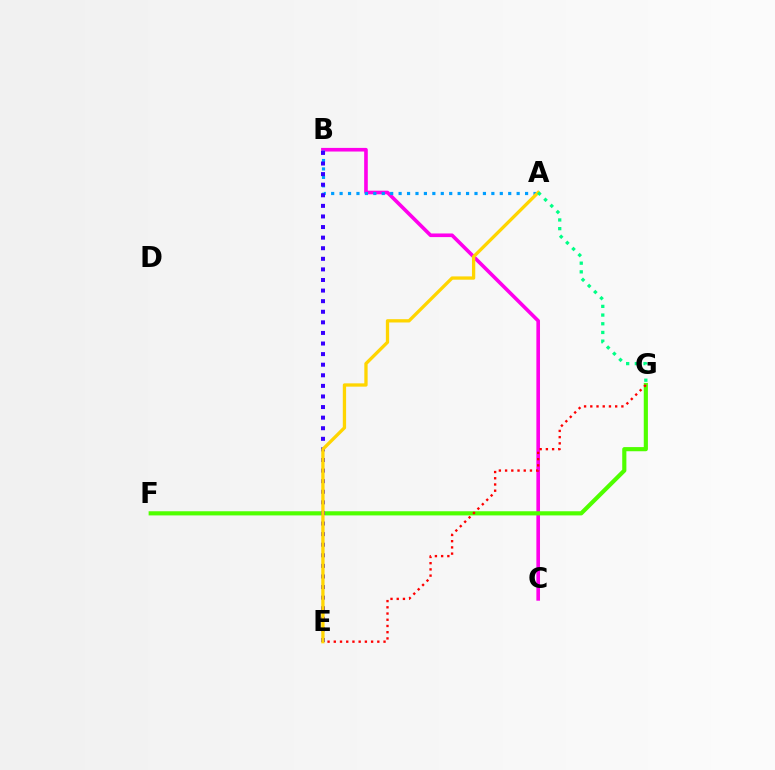{('B', 'C'): [{'color': '#ff00ed', 'line_style': 'solid', 'thickness': 2.61}], ('F', 'G'): [{'color': '#4fff00', 'line_style': 'solid', 'thickness': 2.99}], ('A', 'B'): [{'color': '#009eff', 'line_style': 'dotted', 'thickness': 2.29}], ('E', 'G'): [{'color': '#ff0000', 'line_style': 'dotted', 'thickness': 1.69}], ('B', 'E'): [{'color': '#3700ff', 'line_style': 'dotted', 'thickness': 2.88}], ('A', 'E'): [{'color': '#ffd500', 'line_style': 'solid', 'thickness': 2.37}], ('A', 'G'): [{'color': '#00ff86', 'line_style': 'dotted', 'thickness': 2.36}]}